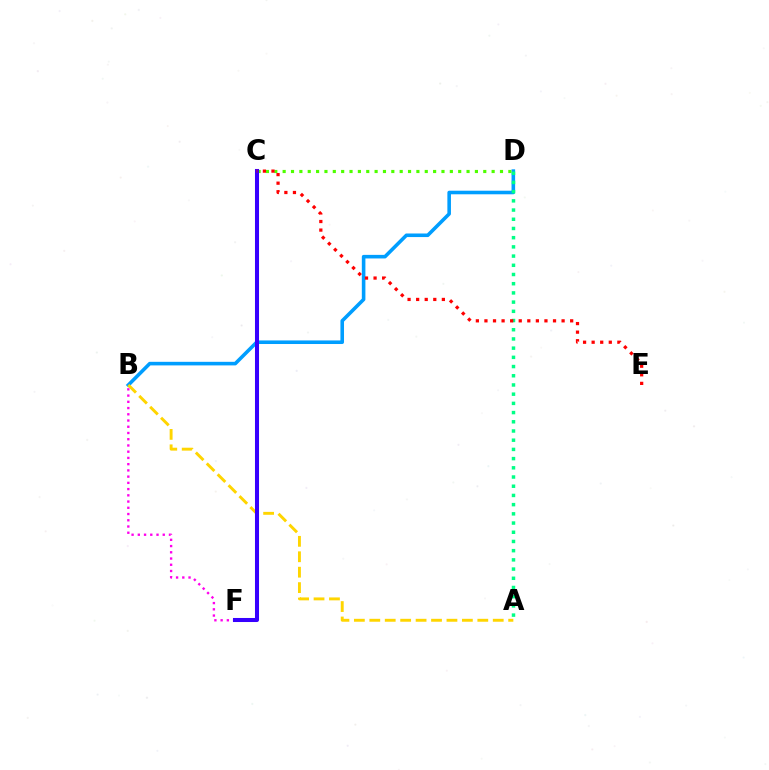{('B', 'D'): [{'color': '#009eff', 'line_style': 'solid', 'thickness': 2.58}], ('A', 'D'): [{'color': '#00ff86', 'line_style': 'dotted', 'thickness': 2.5}], ('A', 'B'): [{'color': '#ffd500', 'line_style': 'dashed', 'thickness': 2.1}], ('C', 'D'): [{'color': '#4fff00', 'line_style': 'dotted', 'thickness': 2.27}], ('B', 'F'): [{'color': '#ff00ed', 'line_style': 'dotted', 'thickness': 1.69}], ('C', 'F'): [{'color': '#3700ff', 'line_style': 'solid', 'thickness': 2.91}], ('C', 'E'): [{'color': '#ff0000', 'line_style': 'dotted', 'thickness': 2.33}]}